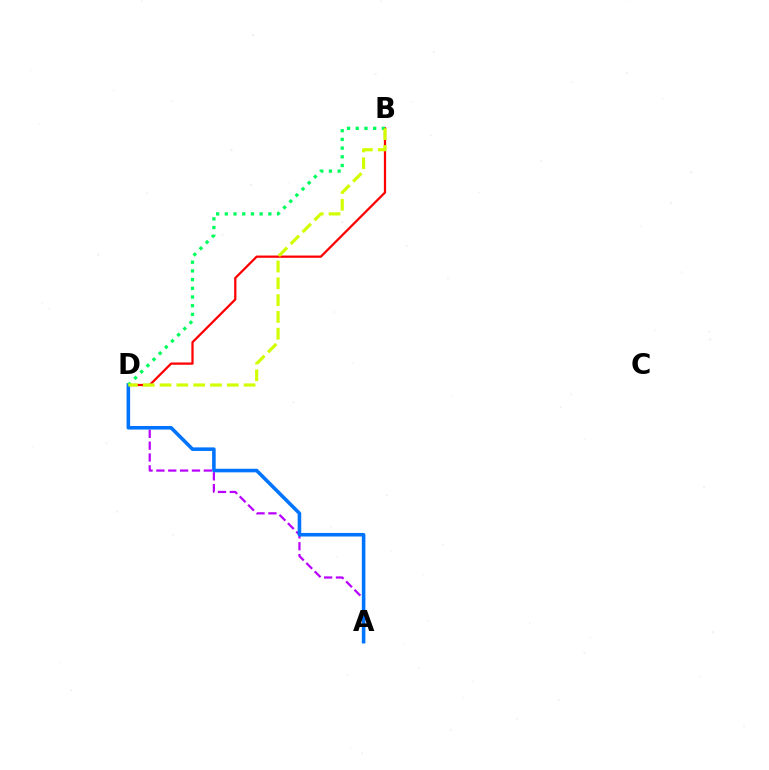{('A', 'D'): [{'color': '#b900ff', 'line_style': 'dashed', 'thickness': 1.61}, {'color': '#0074ff', 'line_style': 'solid', 'thickness': 2.57}], ('B', 'D'): [{'color': '#ff0000', 'line_style': 'solid', 'thickness': 1.62}, {'color': '#00ff5c', 'line_style': 'dotted', 'thickness': 2.36}, {'color': '#d1ff00', 'line_style': 'dashed', 'thickness': 2.28}]}